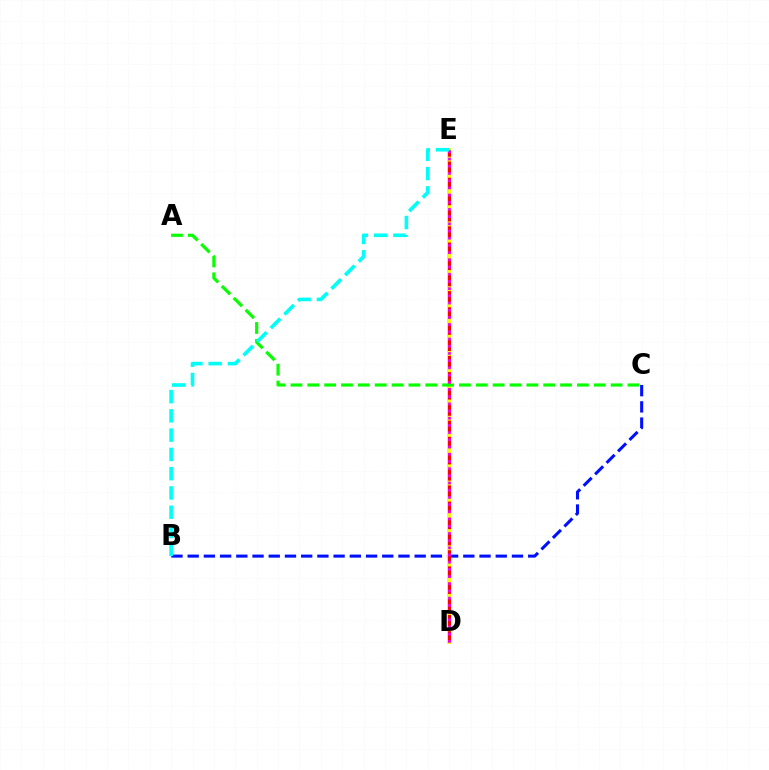{('B', 'C'): [{'color': '#0010ff', 'line_style': 'dashed', 'thickness': 2.2}], ('D', 'E'): [{'color': '#fcf500', 'line_style': 'solid', 'thickness': 2.78}, {'color': '#ff0000', 'line_style': 'dashed', 'thickness': 2.2}, {'color': '#ee00ff', 'line_style': 'dotted', 'thickness': 1.96}], ('A', 'C'): [{'color': '#08ff00', 'line_style': 'dashed', 'thickness': 2.29}], ('B', 'E'): [{'color': '#00fff6', 'line_style': 'dashed', 'thickness': 2.62}]}